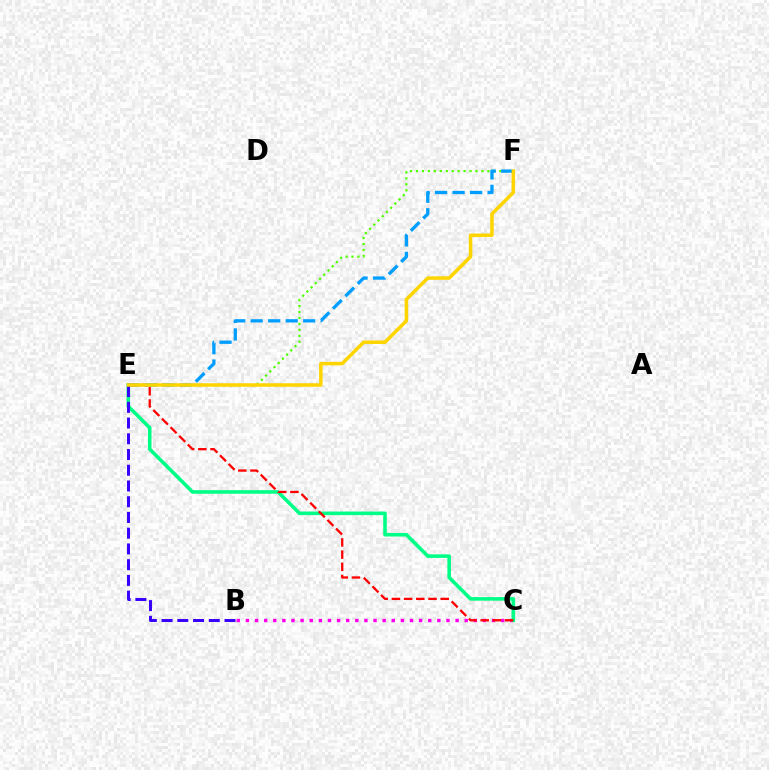{('E', 'F'): [{'color': '#4fff00', 'line_style': 'dotted', 'thickness': 1.62}, {'color': '#009eff', 'line_style': 'dashed', 'thickness': 2.38}, {'color': '#ffd500', 'line_style': 'solid', 'thickness': 2.52}], ('B', 'C'): [{'color': '#ff00ed', 'line_style': 'dotted', 'thickness': 2.48}], ('C', 'E'): [{'color': '#00ff86', 'line_style': 'solid', 'thickness': 2.57}, {'color': '#ff0000', 'line_style': 'dashed', 'thickness': 1.66}], ('B', 'E'): [{'color': '#3700ff', 'line_style': 'dashed', 'thickness': 2.14}]}